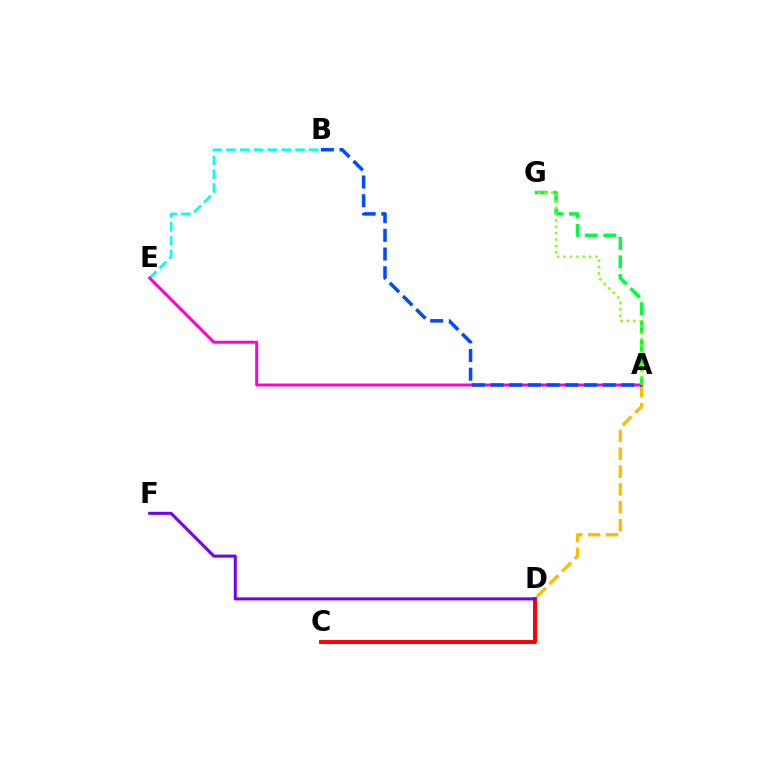{('B', 'E'): [{'color': '#00fff6', 'line_style': 'dashed', 'thickness': 1.88}], ('A', 'C'): [{'color': '#ffbd00', 'line_style': 'dashed', 'thickness': 2.42}], ('C', 'D'): [{'color': '#ff0000', 'line_style': 'solid', 'thickness': 2.85}], ('A', 'G'): [{'color': '#00ff39', 'line_style': 'dashed', 'thickness': 2.52}, {'color': '#84ff00', 'line_style': 'dotted', 'thickness': 1.74}], ('A', 'E'): [{'color': '#ff00cf', 'line_style': 'solid', 'thickness': 2.13}], ('A', 'B'): [{'color': '#004bff', 'line_style': 'dashed', 'thickness': 2.54}], ('D', 'F'): [{'color': '#7200ff', 'line_style': 'solid', 'thickness': 2.19}]}